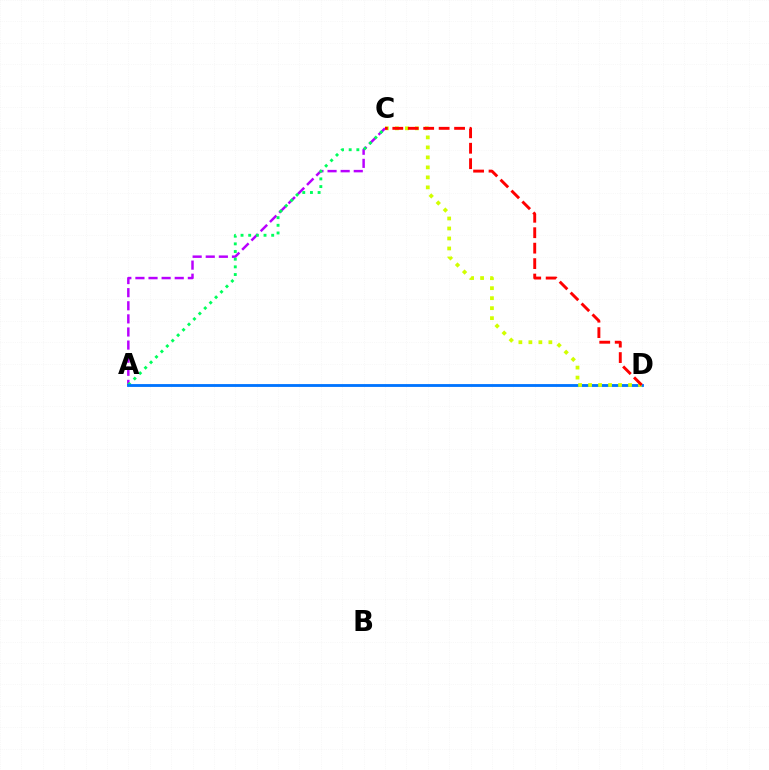{('A', 'C'): [{'color': '#b900ff', 'line_style': 'dashed', 'thickness': 1.78}, {'color': '#00ff5c', 'line_style': 'dotted', 'thickness': 2.08}], ('A', 'D'): [{'color': '#0074ff', 'line_style': 'solid', 'thickness': 2.04}], ('C', 'D'): [{'color': '#d1ff00', 'line_style': 'dotted', 'thickness': 2.72}, {'color': '#ff0000', 'line_style': 'dashed', 'thickness': 2.1}]}